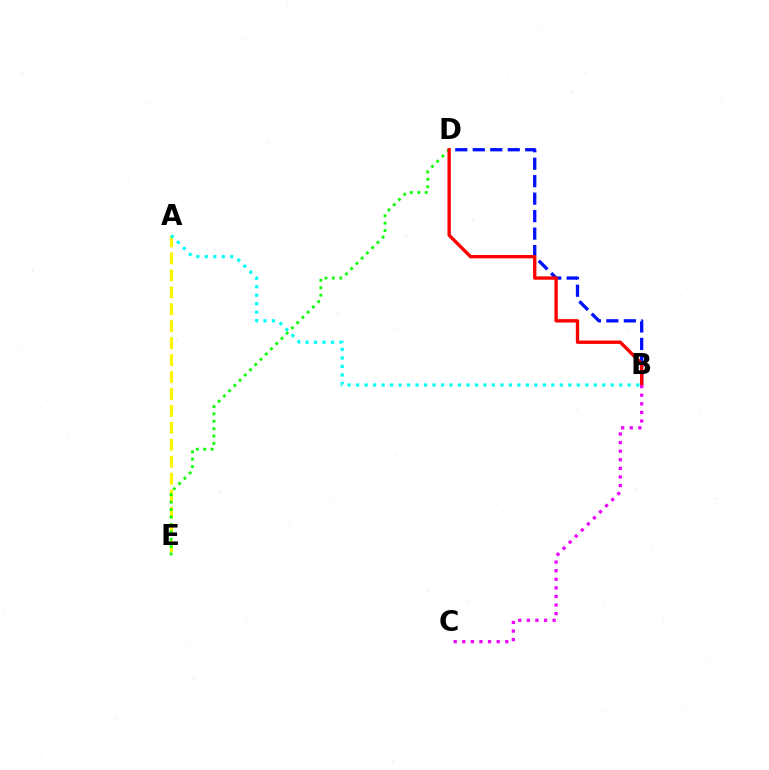{('A', 'E'): [{'color': '#fcf500', 'line_style': 'dashed', 'thickness': 2.3}], ('A', 'B'): [{'color': '#00fff6', 'line_style': 'dotted', 'thickness': 2.31}], ('D', 'E'): [{'color': '#08ff00', 'line_style': 'dotted', 'thickness': 2.01}], ('B', 'D'): [{'color': '#0010ff', 'line_style': 'dashed', 'thickness': 2.37}, {'color': '#ff0000', 'line_style': 'solid', 'thickness': 2.42}], ('B', 'C'): [{'color': '#ee00ff', 'line_style': 'dotted', 'thickness': 2.33}]}